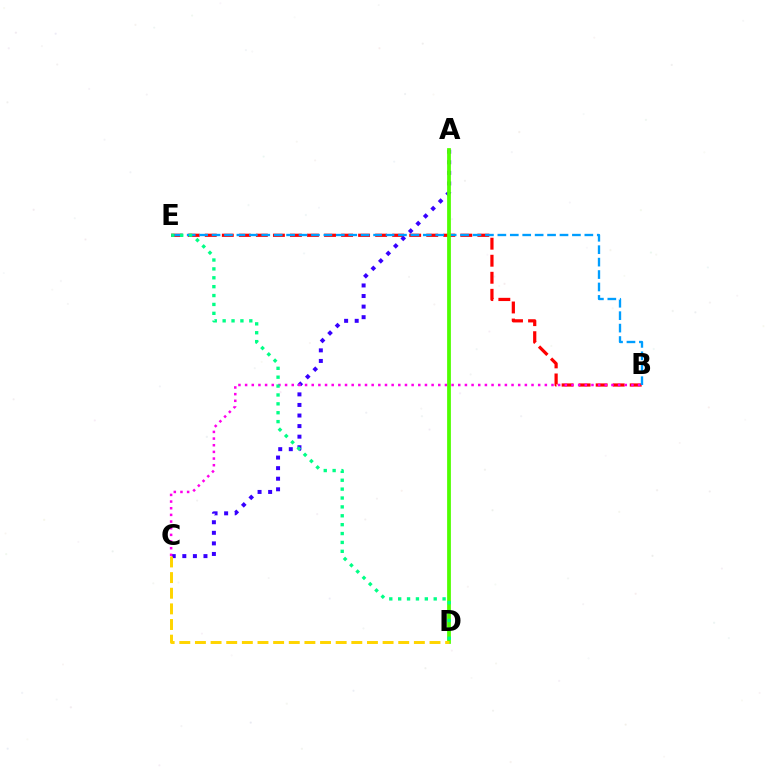{('B', 'E'): [{'color': '#ff0000', 'line_style': 'dashed', 'thickness': 2.31}, {'color': '#009eff', 'line_style': 'dashed', 'thickness': 1.69}], ('A', 'C'): [{'color': '#3700ff', 'line_style': 'dotted', 'thickness': 2.87}], ('B', 'C'): [{'color': '#ff00ed', 'line_style': 'dotted', 'thickness': 1.81}], ('A', 'D'): [{'color': '#4fff00', 'line_style': 'solid', 'thickness': 2.71}], ('D', 'E'): [{'color': '#00ff86', 'line_style': 'dotted', 'thickness': 2.41}], ('C', 'D'): [{'color': '#ffd500', 'line_style': 'dashed', 'thickness': 2.12}]}